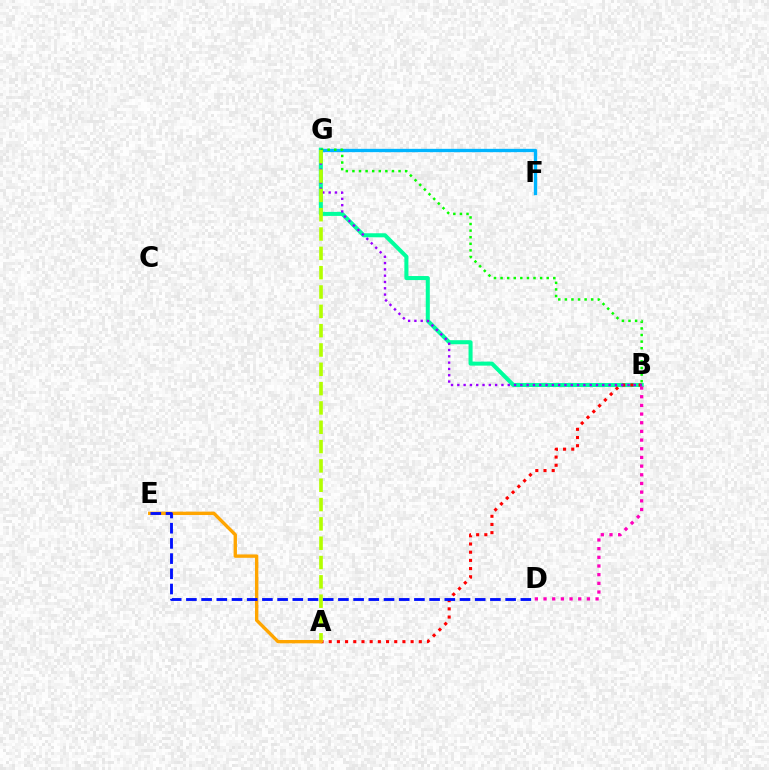{('F', 'G'): [{'color': '#00b5ff', 'line_style': 'solid', 'thickness': 2.4}], ('B', 'G'): [{'color': '#00ff9d', 'line_style': 'solid', 'thickness': 2.91}, {'color': '#08ff00', 'line_style': 'dotted', 'thickness': 1.79}, {'color': '#9b00ff', 'line_style': 'dotted', 'thickness': 1.71}], ('A', 'B'): [{'color': '#ff0000', 'line_style': 'dotted', 'thickness': 2.23}], ('A', 'G'): [{'color': '#b3ff00', 'line_style': 'dashed', 'thickness': 2.63}], ('A', 'E'): [{'color': '#ffa500', 'line_style': 'solid', 'thickness': 2.43}], ('B', 'D'): [{'color': '#ff00bd', 'line_style': 'dotted', 'thickness': 2.36}], ('D', 'E'): [{'color': '#0010ff', 'line_style': 'dashed', 'thickness': 2.06}]}